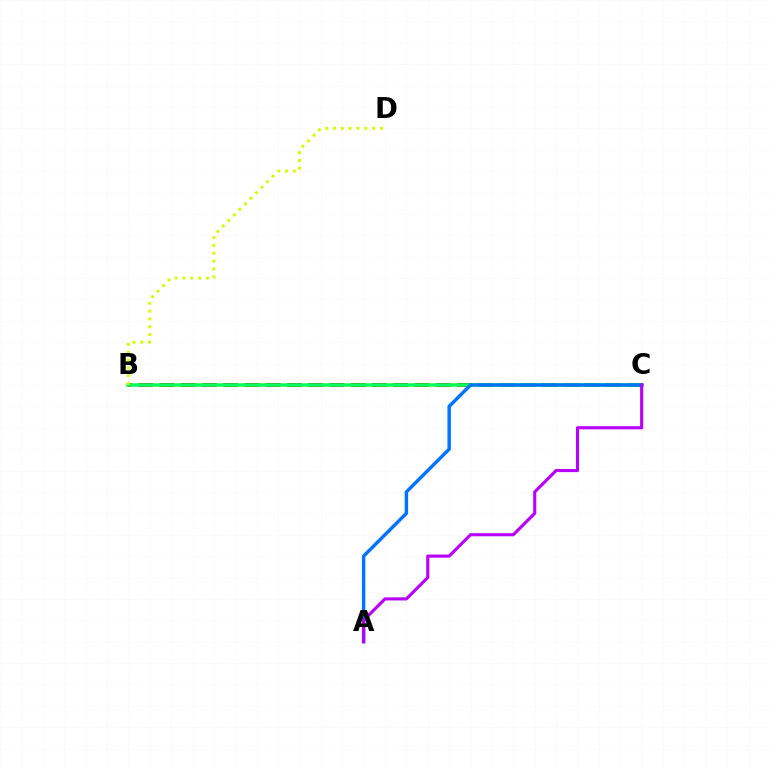{('B', 'C'): [{'color': '#ff0000', 'line_style': 'dashed', 'thickness': 2.89}, {'color': '#00ff5c', 'line_style': 'solid', 'thickness': 2.55}], ('A', 'C'): [{'color': '#0074ff', 'line_style': 'solid', 'thickness': 2.46}, {'color': '#b900ff', 'line_style': 'solid', 'thickness': 2.25}], ('B', 'D'): [{'color': '#d1ff00', 'line_style': 'dotted', 'thickness': 2.12}]}